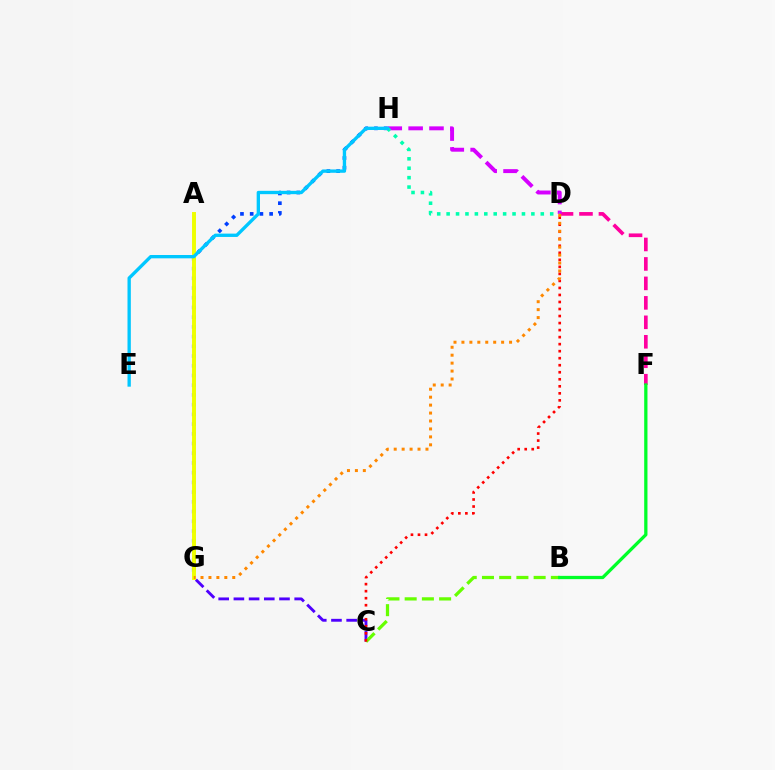{('C', 'G'): [{'color': '#4f00ff', 'line_style': 'dashed', 'thickness': 2.06}], ('D', 'F'): [{'color': '#ff00a0', 'line_style': 'dashed', 'thickness': 2.64}], ('B', 'C'): [{'color': '#66ff00', 'line_style': 'dashed', 'thickness': 2.34}], ('D', 'H'): [{'color': '#d600ff', 'line_style': 'dashed', 'thickness': 2.83}, {'color': '#00ffaf', 'line_style': 'dotted', 'thickness': 2.56}], ('G', 'H'): [{'color': '#003fff', 'line_style': 'dotted', 'thickness': 2.64}], ('C', 'D'): [{'color': '#ff0000', 'line_style': 'dotted', 'thickness': 1.91}], ('A', 'G'): [{'color': '#eeff00', 'line_style': 'solid', 'thickness': 2.83}], ('E', 'H'): [{'color': '#00c7ff', 'line_style': 'solid', 'thickness': 2.4}], ('D', 'G'): [{'color': '#ff8800', 'line_style': 'dotted', 'thickness': 2.16}], ('B', 'F'): [{'color': '#00ff27', 'line_style': 'solid', 'thickness': 2.35}]}